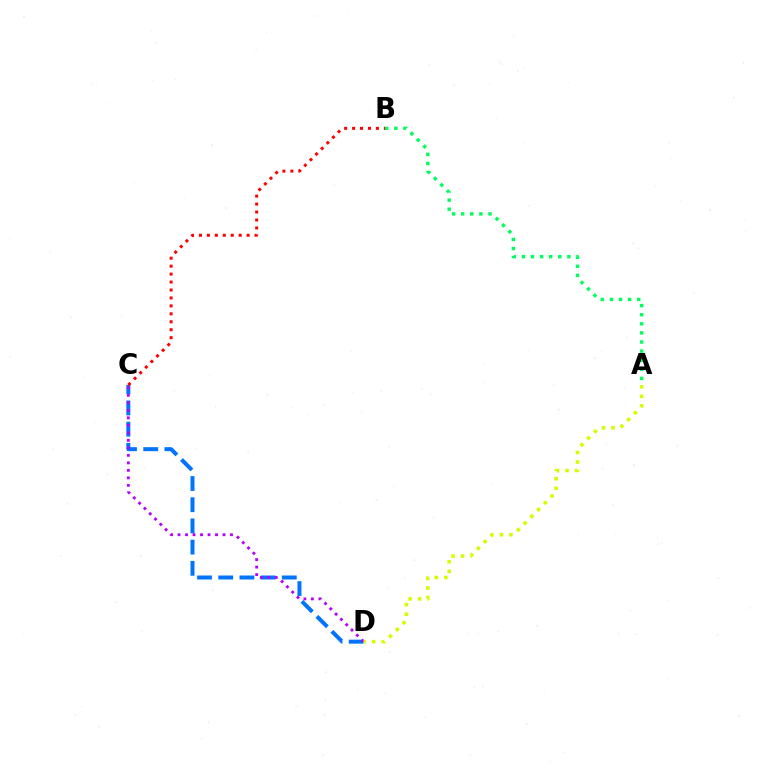{('A', 'B'): [{'color': '#00ff5c', 'line_style': 'dotted', 'thickness': 2.47}], ('C', 'D'): [{'color': '#0074ff', 'line_style': 'dashed', 'thickness': 2.88}, {'color': '#b900ff', 'line_style': 'dotted', 'thickness': 2.04}], ('B', 'C'): [{'color': '#ff0000', 'line_style': 'dotted', 'thickness': 2.16}], ('A', 'D'): [{'color': '#d1ff00', 'line_style': 'dotted', 'thickness': 2.59}]}